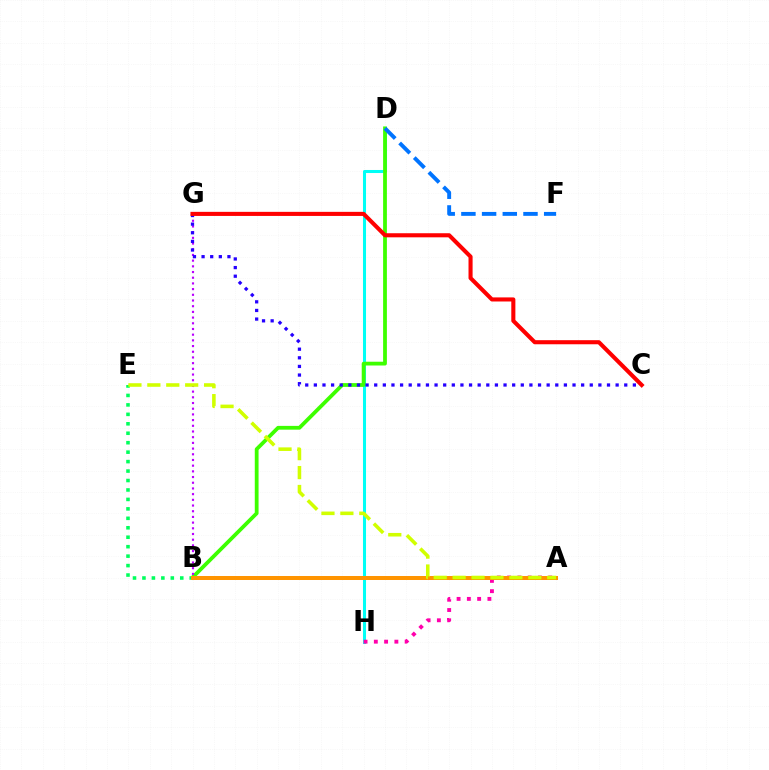{('D', 'H'): [{'color': '#00fff6', 'line_style': 'solid', 'thickness': 2.19}], ('A', 'H'): [{'color': '#ff00ac', 'line_style': 'dotted', 'thickness': 2.79}], ('B', 'D'): [{'color': '#3dff00', 'line_style': 'solid', 'thickness': 2.72}], ('B', 'E'): [{'color': '#00ff5c', 'line_style': 'dotted', 'thickness': 2.57}], ('D', 'F'): [{'color': '#0074ff', 'line_style': 'dashed', 'thickness': 2.81}], ('B', 'G'): [{'color': '#b900ff', 'line_style': 'dotted', 'thickness': 1.55}], ('C', 'G'): [{'color': '#2500ff', 'line_style': 'dotted', 'thickness': 2.34}, {'color': '#ff0000', 'line_style': 'solid', 'thickness': 2.94}], ('A', 'B'): [{'color': '#ff9400', 'line_style': 'solid', 'thickness': 2.88}], ('A', 'E'): [{'color': '#d1ff00', 'line_style': 'dashed', 'thickness': 2.57}]}